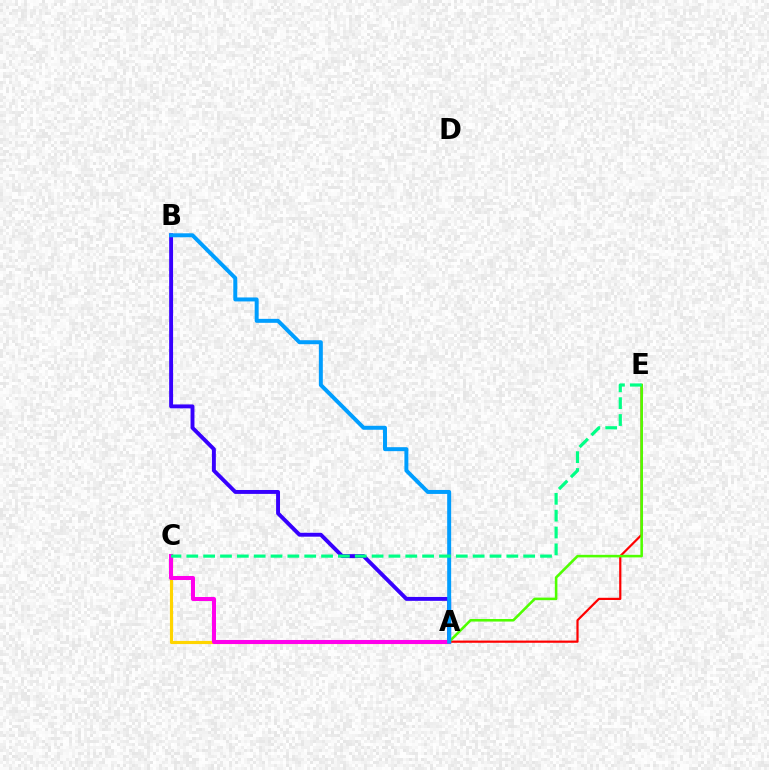{('A', 'E'): [{'color': '#ff0000', 'line_style': 'solid', 'thickness': 1.59}, {'color': '#4fff00', 'line_style': 'solid', 'thickness': 1.85}], ('A', 'C'): [{'color': '#ffd500', 'line_style': 'solid', 'thickness': 2.25}, {'color': '#ff00ed', 'line_style': 'solid', 'thickness': 2.92}], ('A', 'B'): [{'color': '#3700ff', 'line_style': 'solid', 'thickness': 2.82}, {'color': '#009eff', 'line_style': 'solid', 'thickness': 2.86}], ('C', 'E'): [{'color': '#00ff86', 'line_style': 'dashed', 'thickness': 2.29}]}